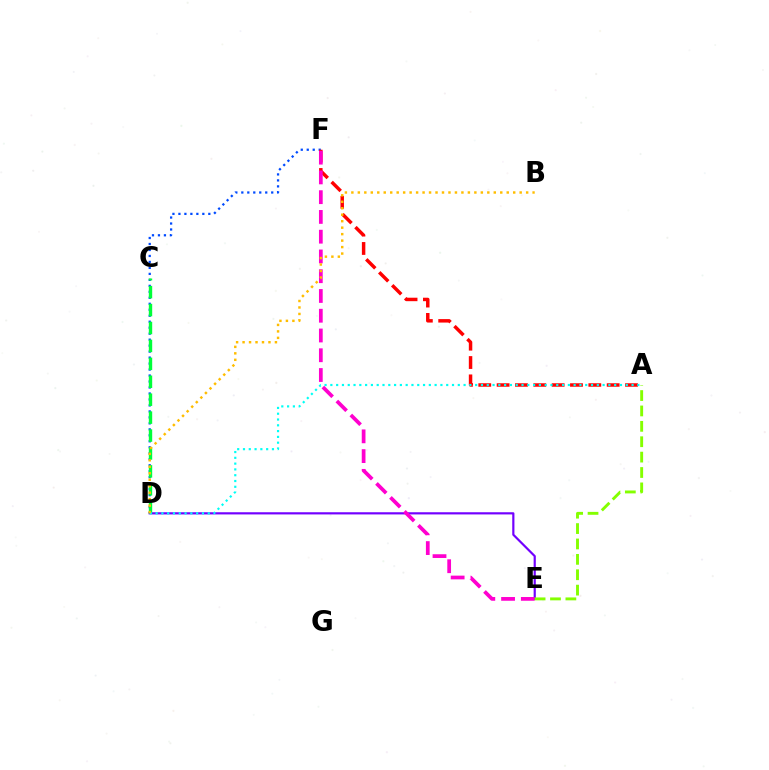{('D', 'F'): [{'color': '#004bff', 'line_style': 'dotted', 'thickness': 1.62}], ('D', 'E'): [{'color': '#7200ff', 'line_style': 'solid', 'thickness': 1.57}], ('A', 'F'): [{'color': '#ff0000', 'line_style': 'dashed', 'thickness': 2.49}], ('C', 'D'): [{'color': '#00ff39', 'line_style': 'dashed', 'thickness': 2.44}], ('E', 'F'): [{'color': '#ff00cf', 'line_style': 'dashed', 'thickness': 2.68}], ('A', 'D'): [{'color': '#00fff6', 'line_style': 'dotted', 'thickness': 1.57}], ('A', 'E'): [{'color': '#84ff00', 'line_style': 'dashed', 'thickness': 2.09}], ('B', 'D'): [{'color': '#ffbd00', 'line_style': 'dotted', 'thickness': 1.76}]}